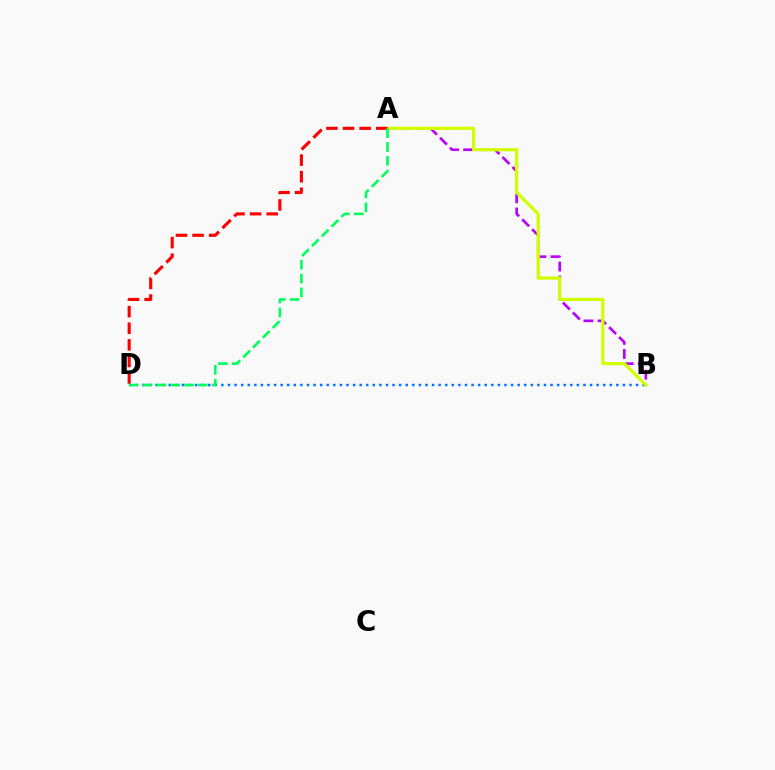{('B', 'D'): [{'color': '#0074ff', 'line_style': 'dotted', 'thickness': 1.79}], ('A', 'B'): [{'color': '#b900ff', 'line_style': 'dashed', 'thickness': 1.91}, {'color': '#d1ff00', 'line_style': 'solid', 'thickness': 2.32}], ('A', 'D'): [{'color': '#ff0000', 'line_style': 'dashed', 'thickness': 2.25}, {'color': '#00ff5c', 'line_style': 'dashed', 'thickness': 1.88}]}